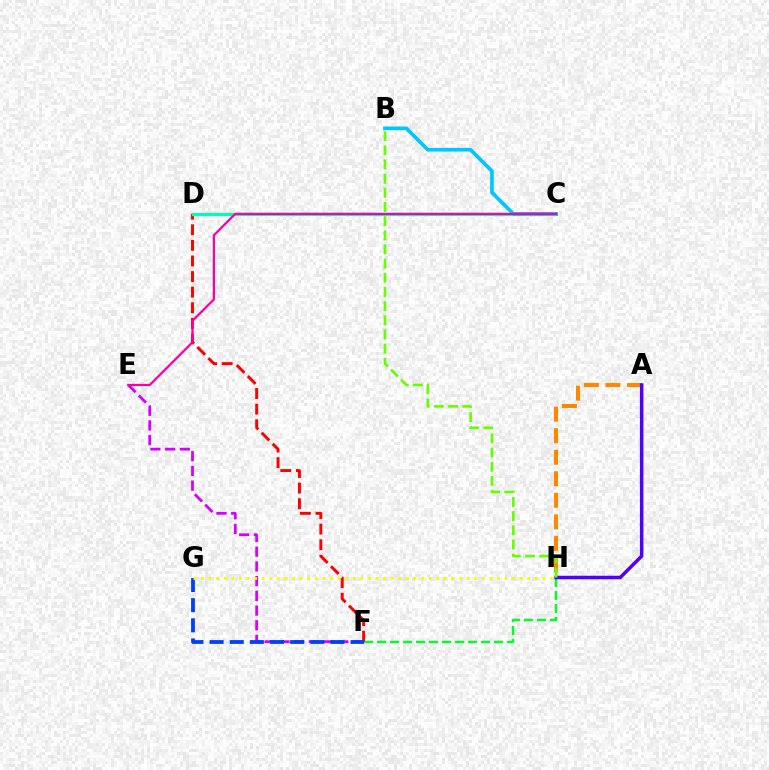{('E', 'F'): [{'color': '#d600ff', 'line_style': 'dashed', 'thickness': 2.0}], ('A', 'H'): [{'color': '#ff8800', 'line_style': 'dashed', 'thickness': 2.93}, {'color': '#4f00ff', 'line_style': 'solid', 'thickness': 2.51}], ('F', 'H'): [{'color': '#00ff27', 'line_style': 'dashed', 'thickness': 1.77}], ('B', 'H'): [{'color': '#66ff00', 'line_style': 'dashed', 'thickness': 1.92}], ('D', 'F'): [{'color': '#ff0000', 'line_style': 'dashed', 'thickness': 2.12}], ('F', 'G'): [{'color': '#003fff', 'line_style': 'dashed', 'thickness': 2.74}], ('C', 'D'): [{'color': '#00ffaf', 'line_style': 'solid', 'thickness': 2.25}], ('B', 'C'): [{'color': '#00c7ff', 'line_style': 'solid', 'thickness': 2.66}], ('C', 'E'): [{'color': '#ff00a0', 'line_style': 'solid', 'thickness': 1.62}], ('G', 'H'): [{'color': '#eeff00', 'line_style': 'dotted', 'thickness': 2.06}]}